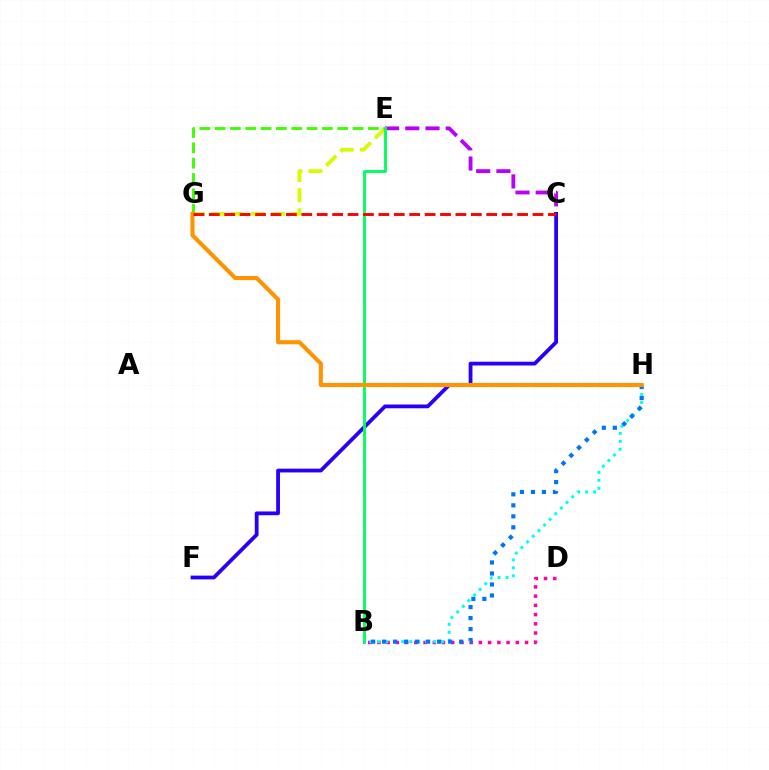{('B', 'D'): [{'color': '#ff00ac', 'line_style': 'dotted', 'thickness': 2.51}], ('E', 'G'): [{'color': '#d1ff00', 'line_style': 'dashed', 'thickness': 2.72}, {'color': '#3dff00', 'line_style': 'dashed', 'thickness': 2.08}], ('B', 'H'): [{'color': '#00fff6', 'line_style': 'dotted', 'thickness': 2.16}, {'color': '#0074ff', 'line_style': 'dotted', 'thickness': 2.99}], ('C', 'E'): [{'color': '#b900ff', 'line_style': 'dashed', 'thickness': 2.75}], ('C', 'F'): [{'color': '#2500ff', 'line_style': 'solid', 'thickness': 2.72}], ('B', 'E'): [{'color': '#00ff5c', 'line_style': 'solid', 'thickness': 2.06}], ('G', 'H'): [{'color': '#ff9400', 'line_style': 'solid', 'thickness': 2.96}], ('C', 'G'): [{'color': '#ff0000', 'line_style': 'dashed', 'thickness': 2.09}]}